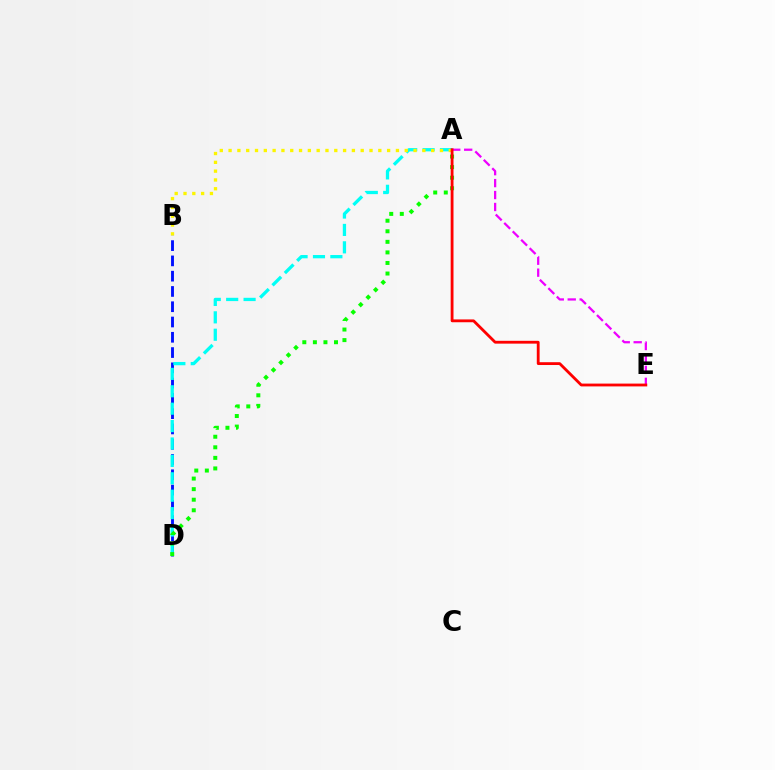{('B', 'D'): [{'color': '#0010ff', 'line_style': 'dashed', 'thickness': 2.08}], ('A', 'D'): [{'color': '#00fff6', 'line_style': 'dashed', 'thickness': 2.36}, {'color': '#08ff00', 'line_style': 'dotted', 'thickness': 2.87}], ('A', 'E'): [{'color': '#ee00ff', 'line_style': 'dashed', 'thickness': 1.62}, {'color': '#ff0000', 'line_style': 'solid', 'thickness': 2.03}], ('A', 'B'): [{'color': '#fcf500', 'line_style': 'dotted', 'thickness': 2.39}]}